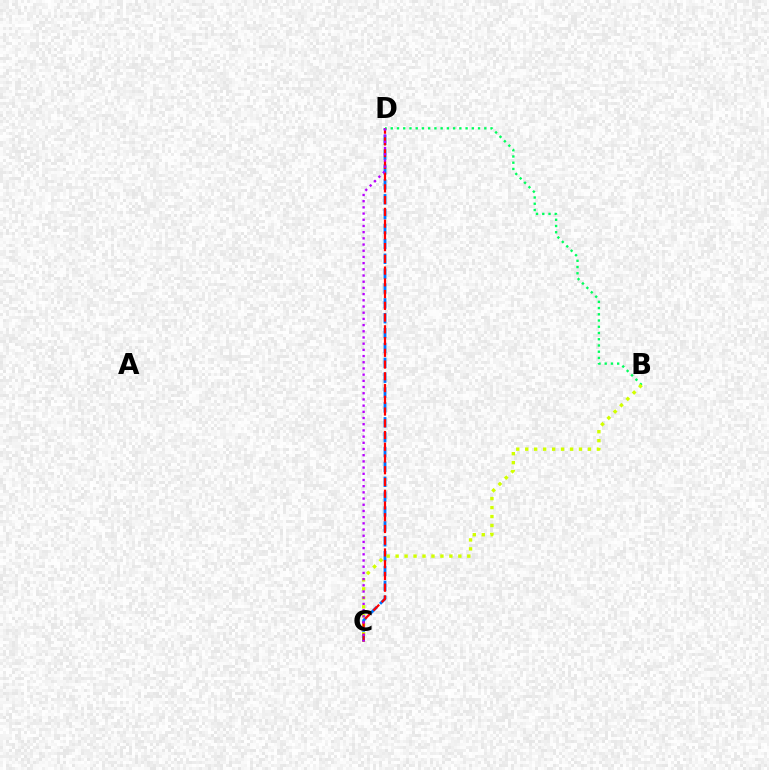{('C', 'D'): [{'color': '#0074ff', 'line_style': 'dashed', 'thickness': 2.02}, {'color': '#ff0000', 'line_style': 'dashed', 'thickness': 1.6}, {'color': '#b900ff', 'line_style': 'dotted', 'thickness': 1.68}], ('B', 'D'): [{'color': '#00ff5c', 'line_style': 'dotted', 'thickness': 1.69}], ('B', 'C'): [{'color': '#d1ff00', 'line_style': 'dotted', 'thickness': 2.43}]}